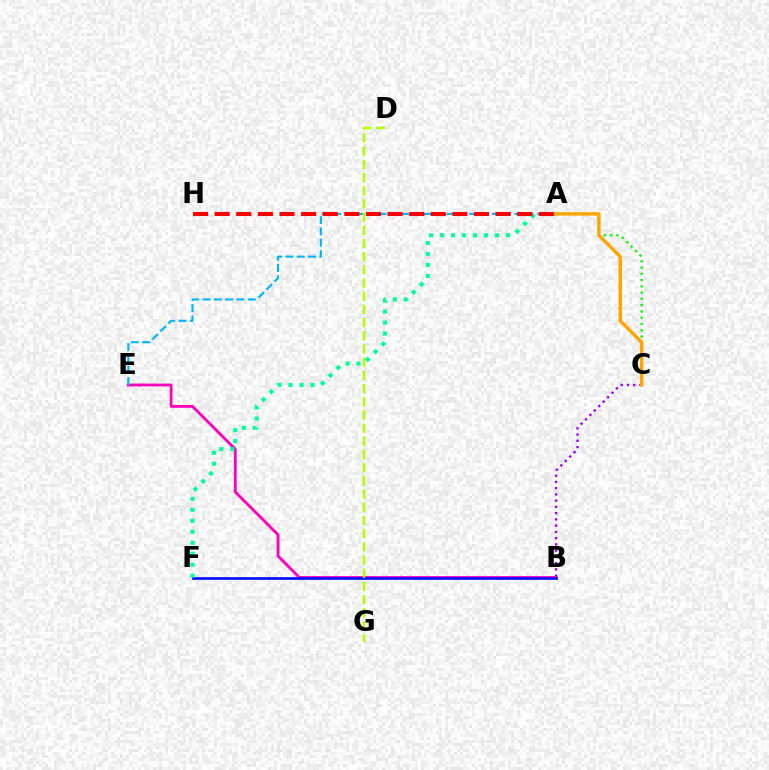{('B', 'C'): [{'color': '#9b00ff', 'line_style': 'dotted', 'thickness': 1.7}], ('A', 'C'): [{'color': '#08ff00', 'line_style': 'dotted', 'thickness': 1.7}, {'color': '#ffa500', 'line_style': 'solid', 'thickness': 2.47}], ('B', 'E'): [{'color': '#ff00bd', 'line_style': 'solid', 'thickness': 2.04}], ('A', 'E'): [{'color': '#00b5ff', 'line_style': 'dashed', 'thickness': 1.54}], ('B', 'F'): [{'color': '#0010ff', 'line_style': 'solid', 'thickness': 1.94}], ('D', 'G'): [{'color': '#b3ff00', 'line_style': 'dashed', 'thickness': 1.79}], ('A', 'F'): [{'color': '#00ff9d', 'line_style': 'dotted', 'thickness': 2.98}], ('A', 'H'): [{'color': '#ff0000', 'line_style': 'dashed', 'thickness': 2.94}]}